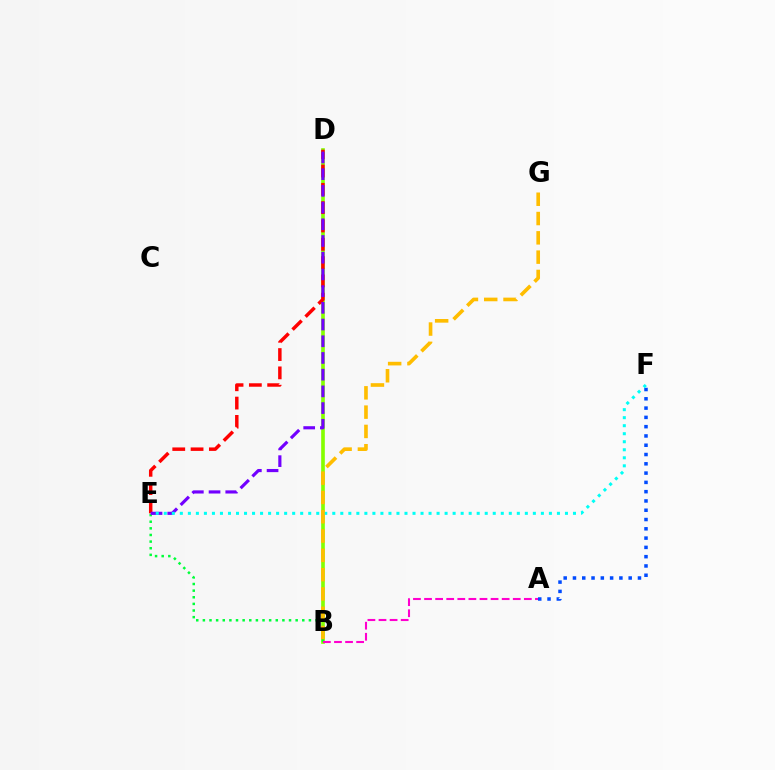{('B', 'D'): [{'color': '#84ff00', 'line_style': 'solid', 'thickness': 2.62}], ('D', 'E'): [{'color': '#ff0000', 'line_style': 'dashed', 'thickness': 2.49}, {'color': '#7200ff', 'line_style': 'dashed', 'thickness': 2.27}], ('B', 'E'): [{'color': '#00ff39', 'line_style': 'dotted', 'thickness': 1.8}], ('A', 'F'): [{'color': '#004bff', 'line_style': 'dotted', 'thickness': 2.52}], ('E', 'F'): [{'color': '#00fff6', 'line_style': 'dotted', 'thickness': 2.18}], ('B', 'G'): [{'color': '#ffbd00', 'line_style': 'dashed', 'thickness': 2.62}], ('A', 'B'): [{'color': '#ff00cf', 'line_style': 'dashed', 'thickness': 1.51}]}